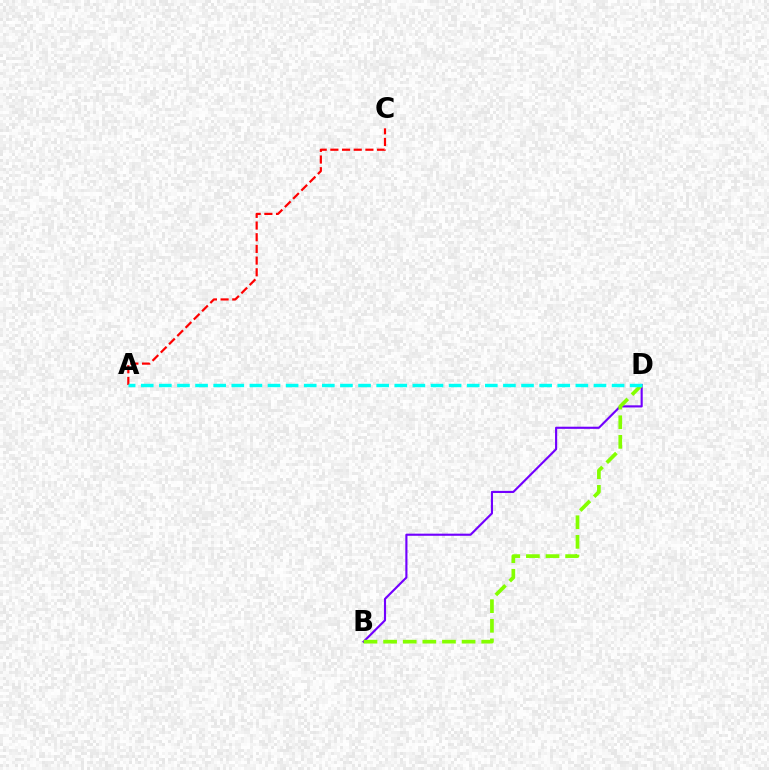{('B', 'D'): [{'color': '#7200ff', 'line_style': 'solid', 'thickness': 1.54}, {'color': '#84ff00', 'line_style': 'dashed', 'thickness': 2.67}], ('A', 'C'): [{'color': '#ff0000', 'line_style': 'dashed', 'thickness': 1.59}], ('A', 'D'): [{'color': '#00fff6', 'line_style': 'dashed', 'thickness': 2.46}]}